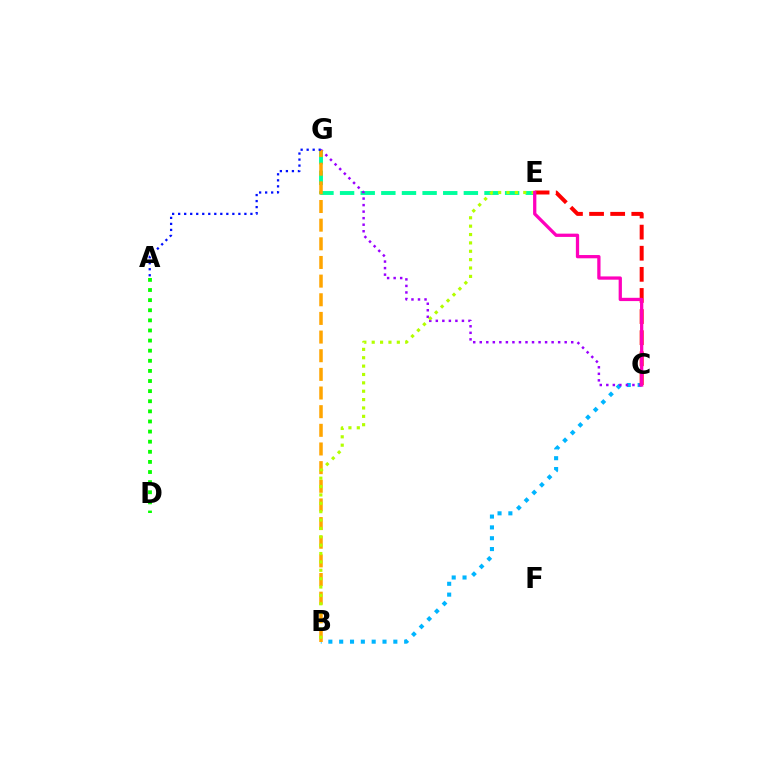{('B', 'C'): [{'color': '#00b5ff', 'line_style': 'dotted', 'thickness': 2.94}], ('E', 'G'): [{'color': '#00ff9d', 'line_style': 'dashed', 'thickness': 2.8}], ('C', 'E'): [{'color': '#ff0000', 'line_style': 'dashed', 'thickness': 2.87}, {'color': '#ff00bd', 'line_style': 'solid', 'thickness': 2.35}], ('C', 'G'): [{'color': '#9b00ff', 'line_style': 'dotted', 'thickness': 1.78}], ('B', 'G'): [{'color': '#ffa500', 'line_style': 'dashed', 'thickness': 2.53}], ('B', 'E'): [{'color': '#b3ff00', 'line_style': 'dotted', 'thickness': 2.27}], ('A', 'G'): [{'color': '#0010ff', 'line_style': 'dotted', 'thickness': 1.64}], ('A', 'D'): [{'color': '#08ff00', 'line_style': 'dotted', 'thickness': 2.75}]}